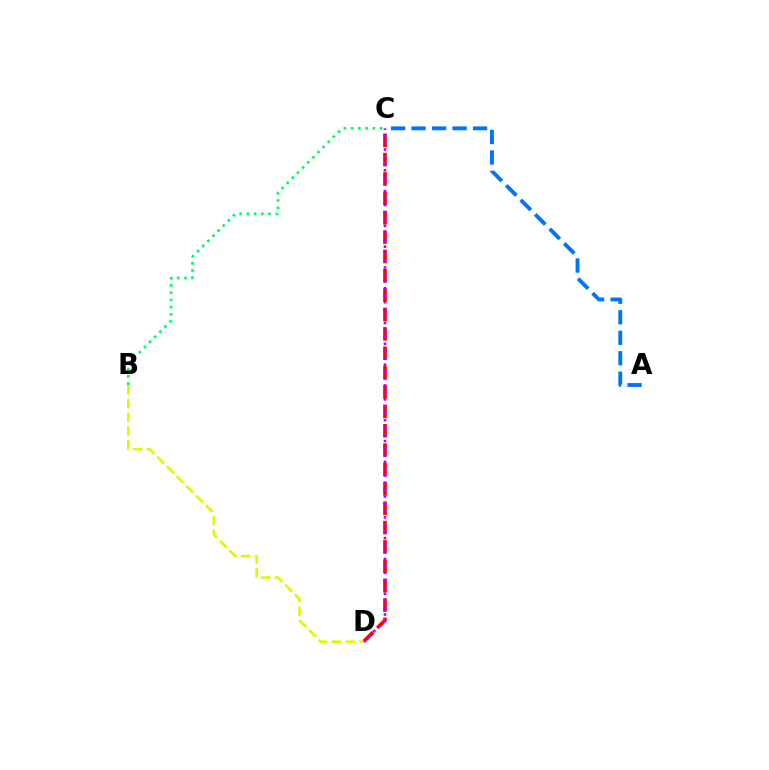{('C', 'D'): [{'color': '#ff0000', 'line_style': 'dashed', 'thickness': 2.63}, {'color': '#b900ff', 'line_style': 'dotted', 'thickness': 1.89}], ('B', 'D'): [{'color': '#d1ff00', 'line_style': 'dashed', 'thickness': 1.87}], ('B', 'C'): [{'color': '#00ff5c', 'line_style': 'dotted', 'thickness': 1.97}], ('A', 'C'): [{'color': '#0074ff', 'line_style': 'dashed', 'thickness': 2.78}]}